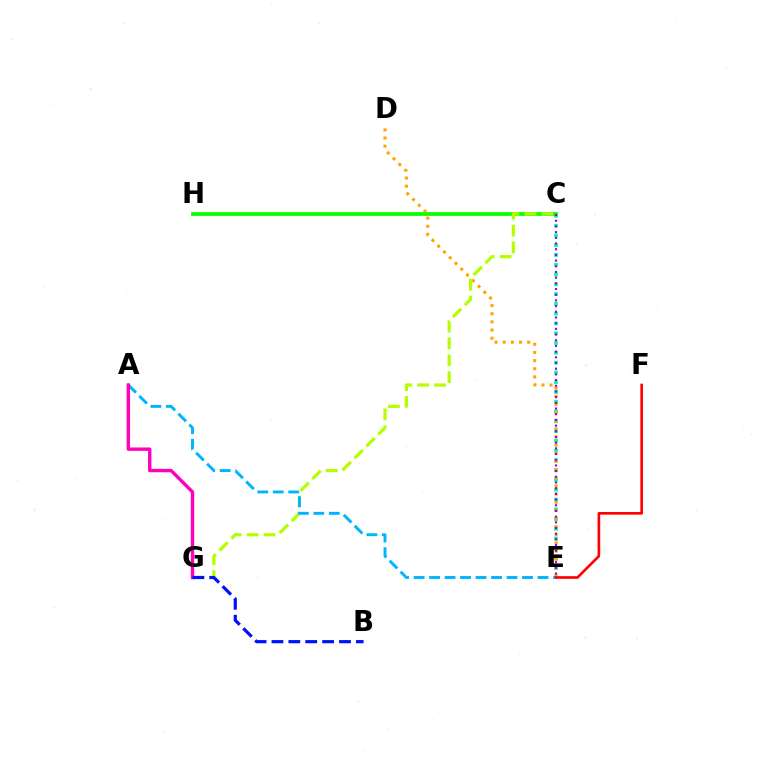{('C', 'E'): [{'color': '#00ff9d', 'line_style': 'dotted', 'thickness': 2.66}, {'color': '#9b00ff', 'line_style': 'dotted', 'thickness': 1.55}], ('C', 'H'): [{'color': '#08ff00', 'line_style': 'solid', 'thickness': 2.7}], ('D', 'E'): [{'color': '#ffa500', 'line_style': 'dotted', 'thickness': 2.21}], ('C', 'G'): [{'color': '#b3ff00', 'line_style': 'dashed', 'thickness': 2.29}], ('A', 'E'): [{'color': '#00b5ff', 'line_style': 'dashed', 'thickness': 2.1}], ('A', 'G'): [{'color': '#ff00bd', 'line_style': 'solid', 'thickness': 2.45}], ('E', 'F'): [{'color': '#ff0000', 'line_style': 'solid', 'thickness': 1.91}], ('B', 'G'): [{'color': '#0010ff', 'line_style': 'dashed', 'thickness': 2.29}]}